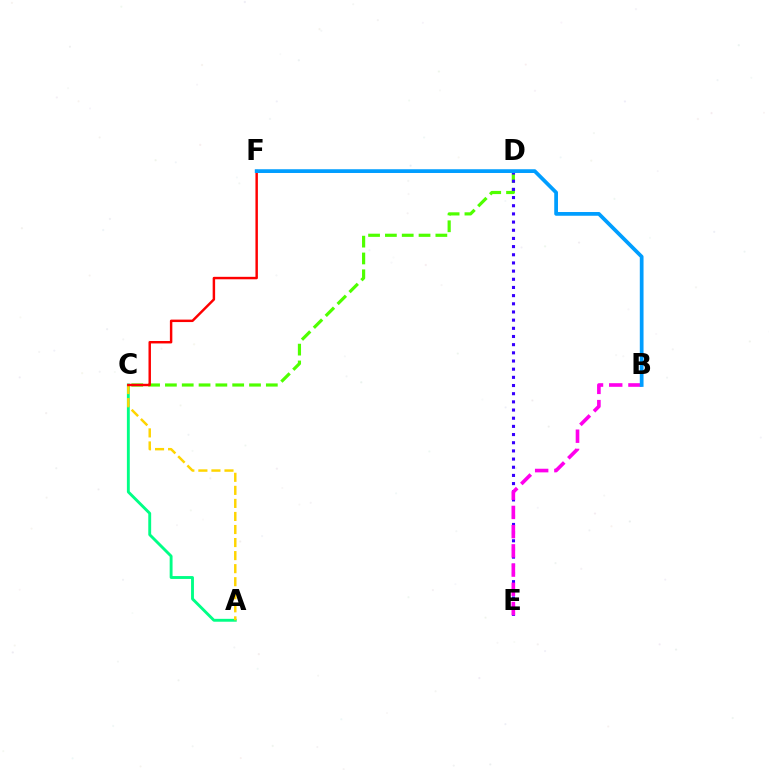{('C', 'D'): [{'color': '#4fff00', 'line_style': 'dashed', 'thickness': 2.29}], ('D', 'E'): [{'color': '#3700ff', 'line_style': 'dotted', 'thickness': 2.22}], ('A', 'C'): [{'color': '#00ff86', 'line_style': 'solid', 'thickness': 2.07}, {'color': '#ffd500', 'line_style': 'dashed', 'thickness': 1.77}], ('C', 'F'): [{'color': '#ff0000', 'line_style': 'solid', 'thickness': 1.77}], ('B', 'E'): [{'color': '#ff00ed', 'line_style': 'dashed', 'thickness': 2.61}], ('B', 'F'): [{'color': '#009eff', 'line_style': 'solid', 'thickness': 2.69}]}